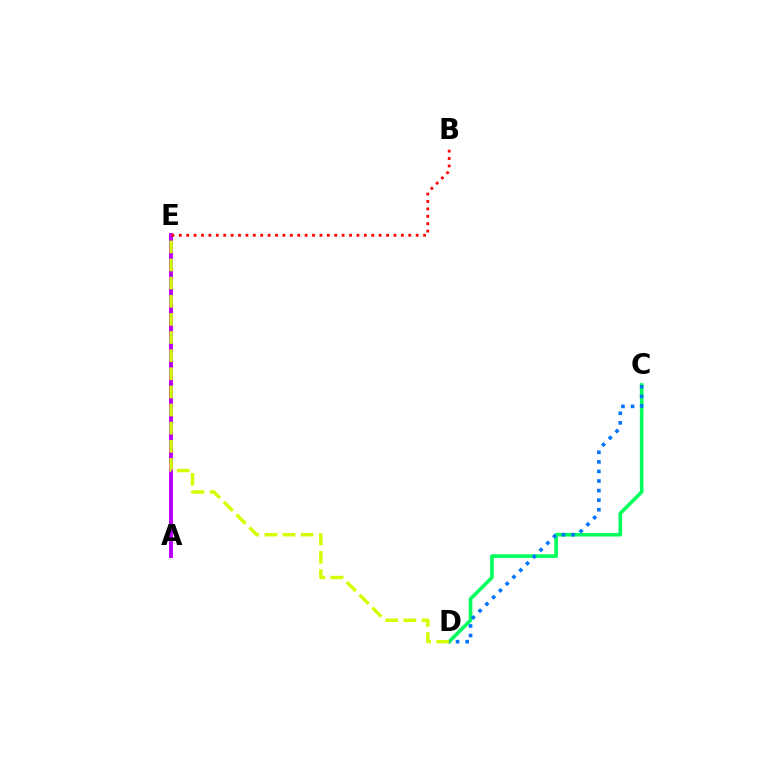{('A', 'E'): [{'color': '#b900ff', 'line_style': 'solid', 'thickness': 2.84}], ('C', 'D'): [{'color': '#00ff5c', 'line_style': 'solid', 'thickness': 2.59}, {'color': '#0074ff', 'line_style': 'dotted', 'thickness': 2.6}], ('B', 'E'): [{'color': '#ff0000', 'line_style': 'dotted', 'thickness': 2.01}], ('D', 'E'): [{'color': '#d1ff00', 'line_style': 'dashed', 'thickness': 2.46}]}